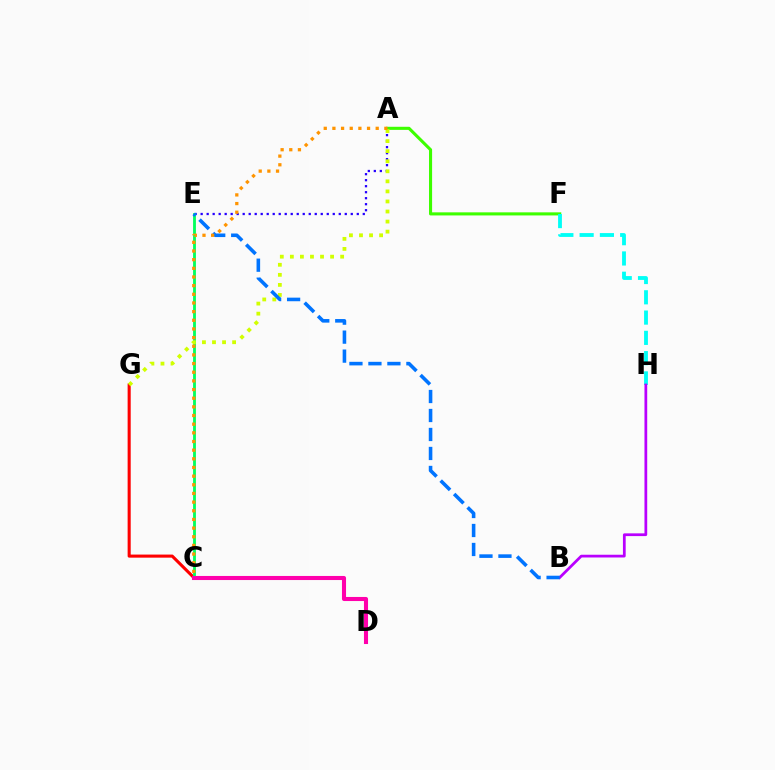{('A', 'E'): [{'color': '#2500ff', 'line_style': 'dotted', 'thickness': 1.63}], ('C', 'G'): [{'color': '#ff0000', 'line_style': 'solid', 'thickness': 2.22}], ('C', 'E'): [{'color': '#00ff5c', 'line_style': 'solid', 'thickness': 2.04}], ('A', 'F'): [{'color': '#3dff00', 'line_style': 'solid', 'thickness': 2.22}], ('A', 'G'): [{'color': '#d1ff00', 'line_style': 'dotted', 'thickness': 2.73}], ('F', 'H'): [{'color': '#00fff6', 'line_style': 'dashed', 'thickness': 2.75}], ('B', 'H'): [{'color': '#b900ff', 'line_style': 'solid', 'thickness': 1.98}], ('B', 'E'): [{'color': '#0074ff', 'line_style': 'dashed', 'thickness': 2.58}], ('C', 'D'): [{'color': '#ff00ac', 'line_style': 'solid', 'thickness': 2.93}], ('A', 'C'): [{'color': '#ff9400', 'line_style': 'dotted', 'thickness': 2.35}]}